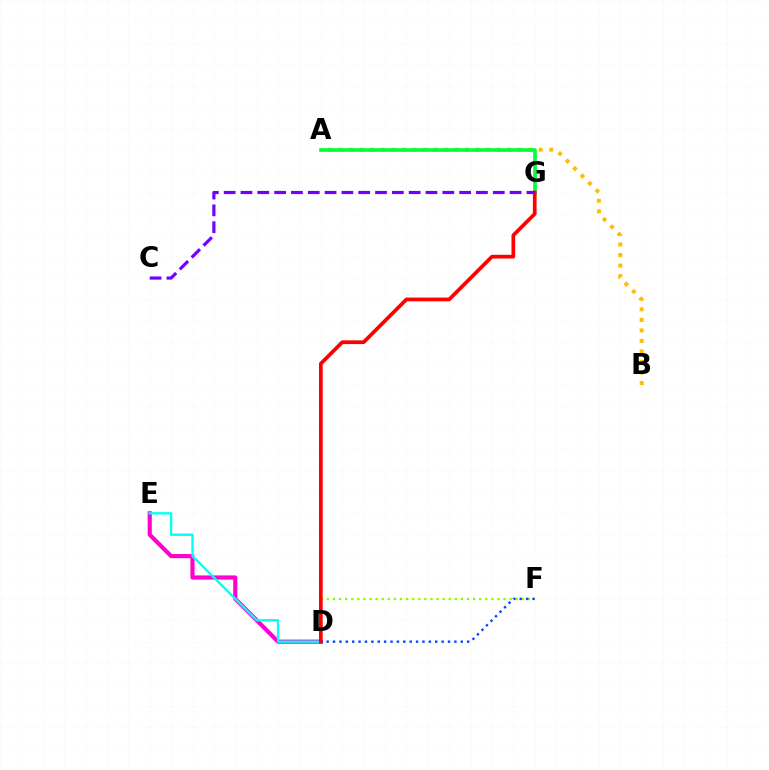{('A', 'B'): [{'color': '#ffbd00', 'line_style': 'dotted', 'thickness': 2.86}], ('D', 'E'): [{'color': '#ff00cf', 'line_style': 'solid', 'thickness': 2.99}, {'color': '#00fff6', 'line_style': 'solid', 'thickness': 1.7}], ('D', 'F'): [{'color': '#84ff00', 'line_style': 'dotted', 'thickness': 1.66}, {'color': '#004bff', 'line_style': 'dotted', 'thickness': 1.74}], ('A', 'G'): [{'color': '#00ff39', 'line_style': 'solid', 'thickness': 2.63}], ('D', 'G'): [{'color': '#ff0000', 'line_style': 'solid', 'thickness': 2.67}], ('C', 'G'): [{'color': '#7200ff', 'line_style': 'dashed', 'thickness': 2.28}]}